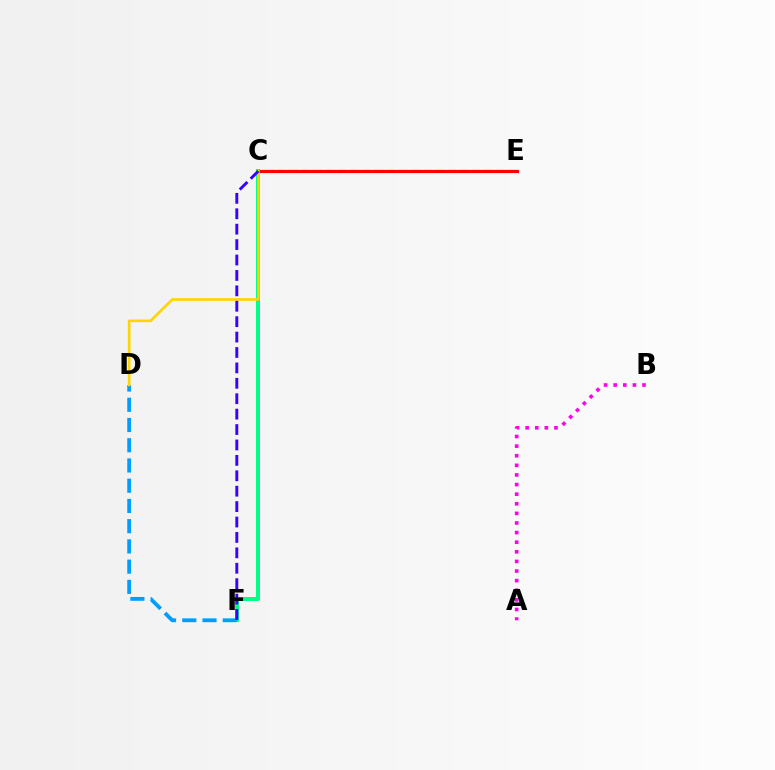{('C', 'F'): [{'color': '#00ff86', 'line_style': 'solid', 'thickness': 2.87}, {'color': '#3700ff', 'line_style': 'dashed', 'thickness': 2.09}], ('C', 'E'): [{'color': '#4fff00', 'line_style': 'dashed', 'thickness': 1.66}, {'color': '#ff0000', 'line_style': 'solid', 'thickness': 2.28}], ('D', 'F'): [{'color': '#009eff', 'line_style': 'dashed', 'thickness': 2.75}], ('C', 'D'): [{'color': '#ffd500', 'line_style': 'solid', 'thickness': 1.9}], ('A', 'B'): [{'color': '#ff00ed', 'line_style': 'dotted', 'thickness': 2.61}]}